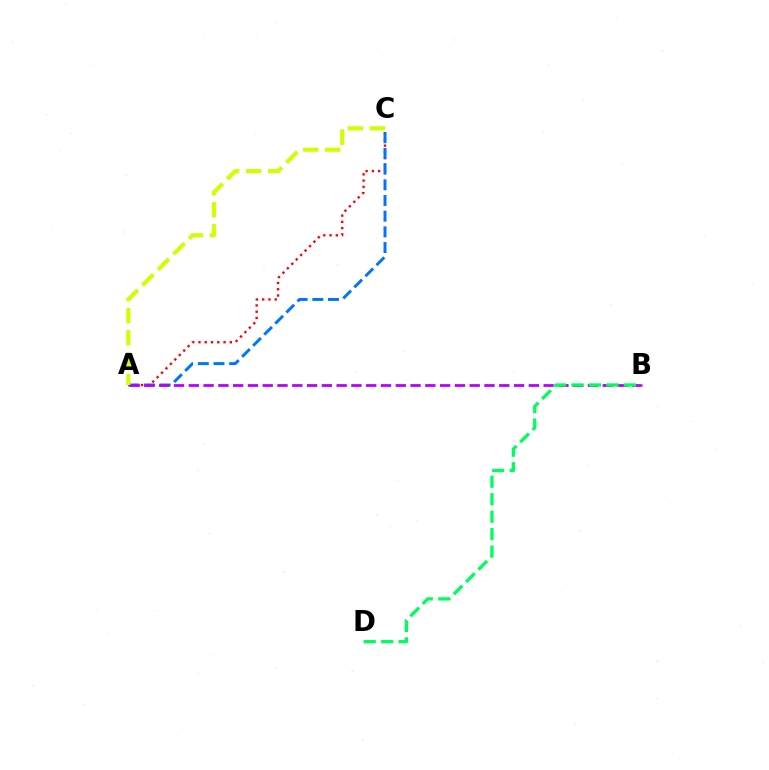{('A', 'C'): [{'color': '#ff0000', 'line_style': 'dotted', 'thickness': 1.7}, {'color': '#0074ff', 'line_style': 'dashed', 'thickness': 2.13}, {'color': '#d1ff00', 'line_style': 'dashed', 'thickness': 2.99}], ('A', 'B'): [{'color': '#b900ff', 'line_style': 'dashed', 'thickness': 2.01}], ('B', 'D'): [{'color': '#00ff5c', 'line_style': 'dashed', 'thickness': 2.37}]}